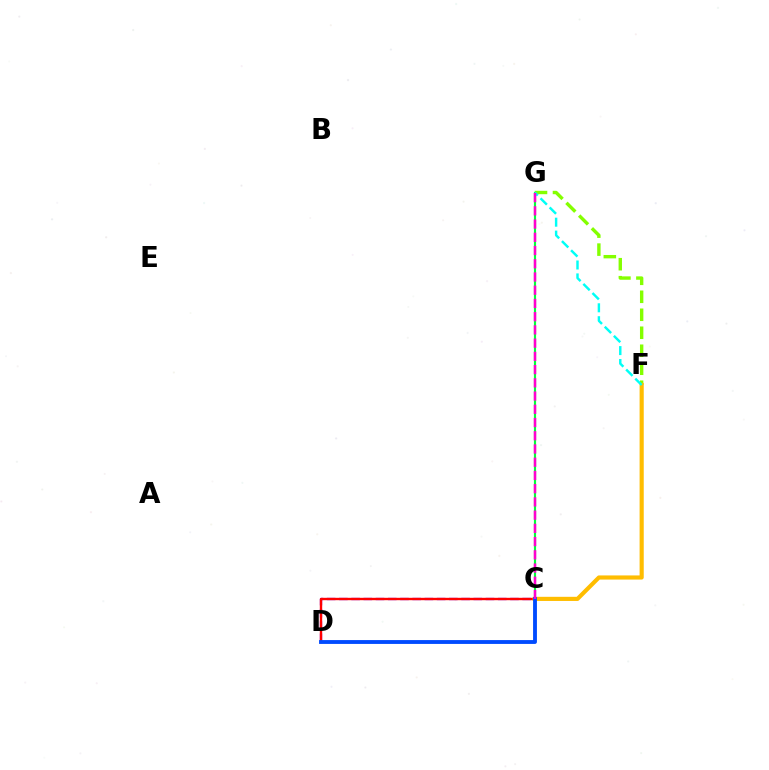{('C', 'D'): [{'color': '#7200ff', 'line_style': 'dashed', 'thickness': 1.66}, {'color': '#ff0000', 'line_style': 'solid', 'thickness': 1.72}, {'color': '#004bff', 'line_style': 'solid', 'thickness': 2.77}], ('F', 'G'): [{'color': '#84ff00', 'line_style': 'dashed', 'thickness': 2.44}, {'color': '#00fff6', 'line_style': 'dashed', 'thickness': 1.75}], ('C', 'G'): [{'color': '#00ff39', 'line_style': 'solid', 'thickness': 1.56}, {'color': '#ff00cf', 'line_style': 'dashed', 'thickness': 1.8}], ('C', 'F'): [{'color': '#ffbd00', 'line_style': 'solid', 'thickness': 2.98}]}